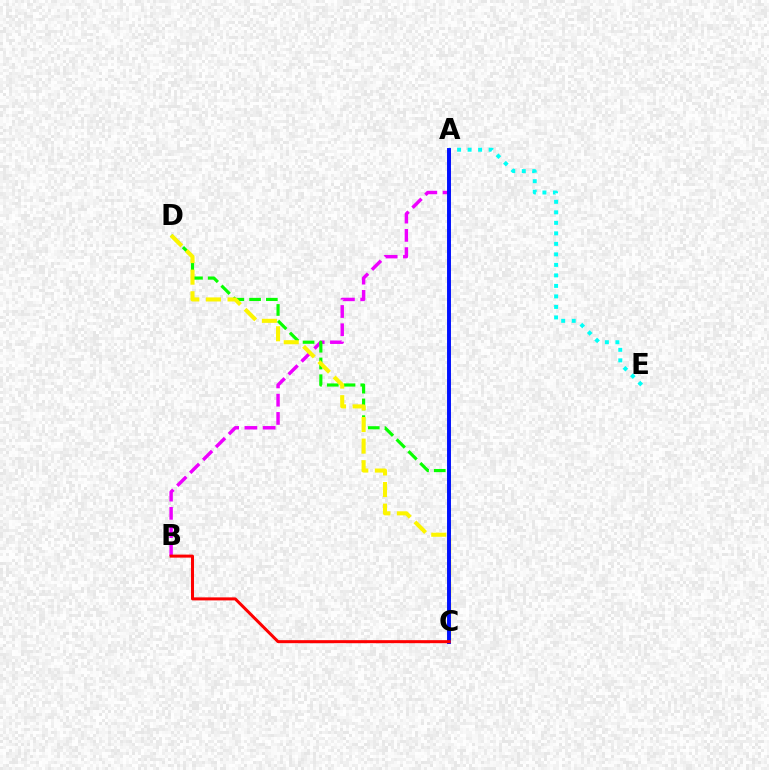{('A', 'B'): [{'color': '#ee00ff', 'line_style': 'dashed', 'thickness': 2.48}], ('C', 'D'): [{'color': '#08ff00', 'line_style': 'dashed', 'thickness': 2.28}, {'color': '#fcf500', 'line_style': 'dashed', 'thickness': 2.94}], ('A', 'E'): [{'color': '#00fff6', 'line_style': 'dotted', 'thickness': 2.86}], ('A', 'C'): [{'color': '#0010ff', 'line_style': 'solid', 'thickness': 2.82}], ('B', 'C'): [{'color': '#ff0000', 'line_style': 'solid', 'thickness': 2.18}]}